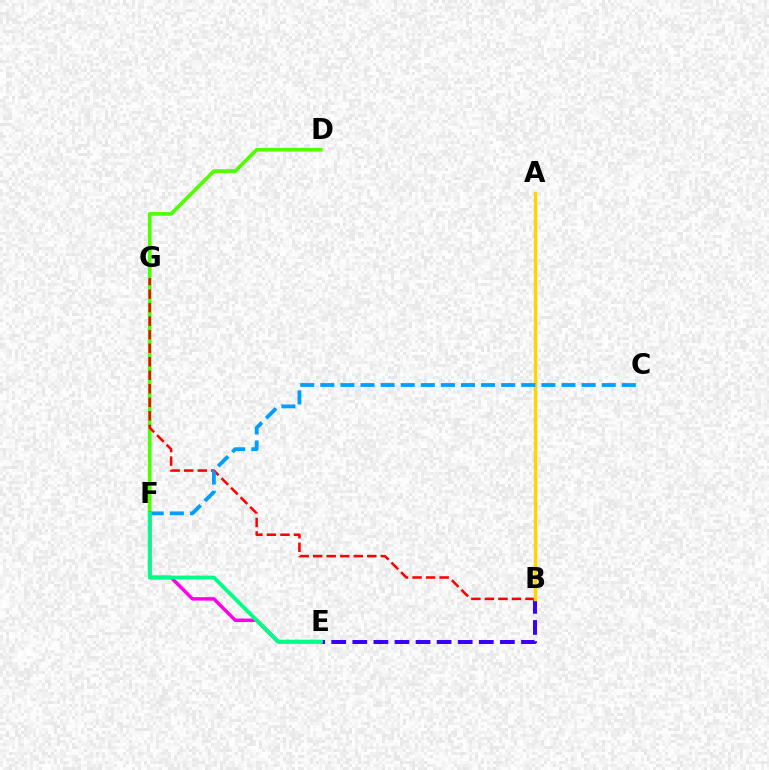{('D', 'F'): [{'color': '#4fff00', 'line_style': 'solid', 'thickness': 2.64}], ('B', 'E'): [{'color': '#3700ff', 'line_style': 'dashed', 'thickness': 2.86}], ('B', 'G'): [{'color': '#ff0000', 'line_style': 'dashed', 'thickness': 1.84}], ('A', 'B'): [{'color': '#ffd500', 'line_style': 'solid', 'thickness': 2.46}], ('E', 'F'): [{'color': '#ff00ed', 'line_style': 'solid', 'thickness': 2.49}, {'color': '#00ff86', 'line_style': 'solid', 'thickness': 2.76}], ('C', 'F'): [{'color': '#009eff', 'line_style': 'dashed', 'thickness': 2.73}]}